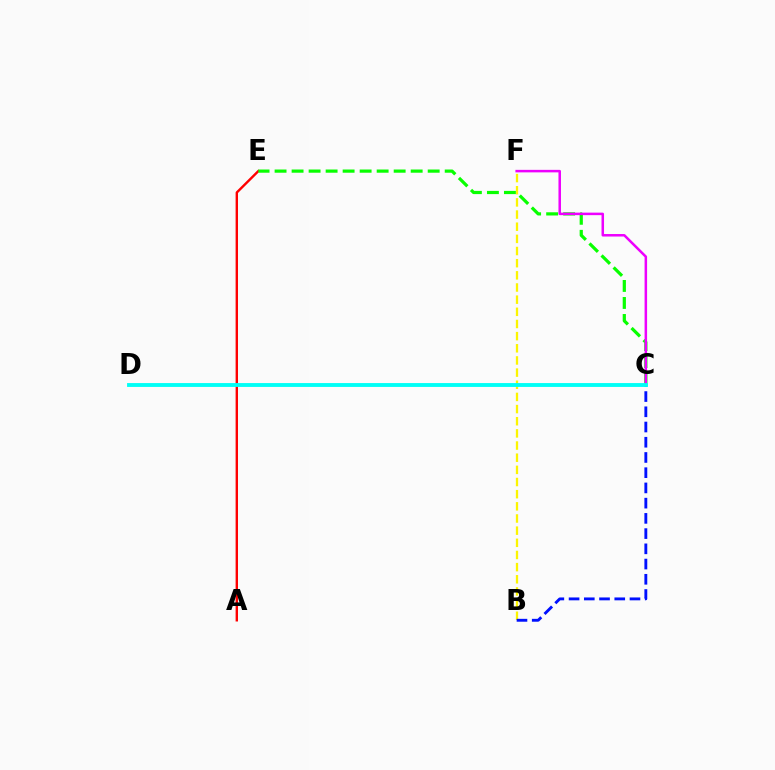{('A', 'E'): [{'color': '#ff0000', 'line_style': 'solid', 'thickness': 1.73}], ('B', 'F'): [{'color': '#fcf500', 'line_style': 'dashed', 'thickness': 1.65}], ('C', 'E'): [{'color': '#08ff00', 'line_style': 'dashed', 'thickness': 2.31}], ('C', 'F'): [{'color': '#ee00ff', 'line_style': 'solid', 'thickness': 1.81}], ('B', 'C'): [{'color': '#0010ff', 'line_style': 'dashed', 'thickness': 2.07}], ('C', 'D'): [{'color': '#00fff6', 'line_style': 'solid', 'thickness': 2.78}]}